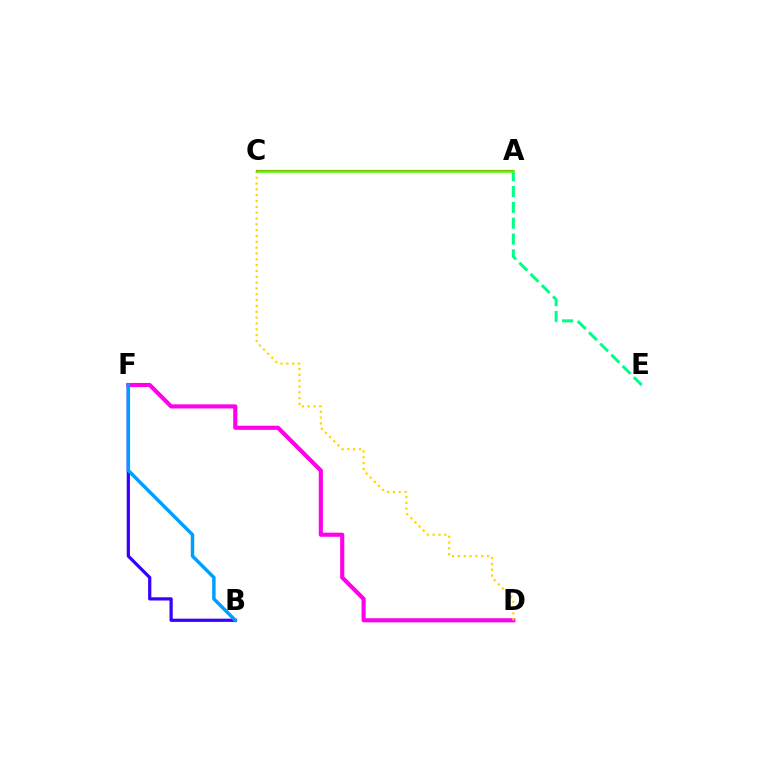{('B', 'F'): [{'color': '#3700ff', 'line_style': 'solid', 'thickness': 2.32}, {'color': '#009eff', 'line_style': 'solid', 'thickness': 2.49}], ('A', 'E'): [{'color': '#00ff86', 'line_style': 'dashed', 'thickness': 2.15}], ('D', 'F'): [{'color': '#ff00ed', 'line_style': 'solid', 'thickness': 2.97}], ('C', 'D'): [{'color': '#ffd500', 'line_style': 'dotted', 'thickness': 1.58}], ('A', 'C'): [{'color': '#ff0000', 'line_style': 'solid', 'thickness': 1.55}, {'color': '#4fff00', 'line_style': 'solid', 'thickness': 1.84}]}